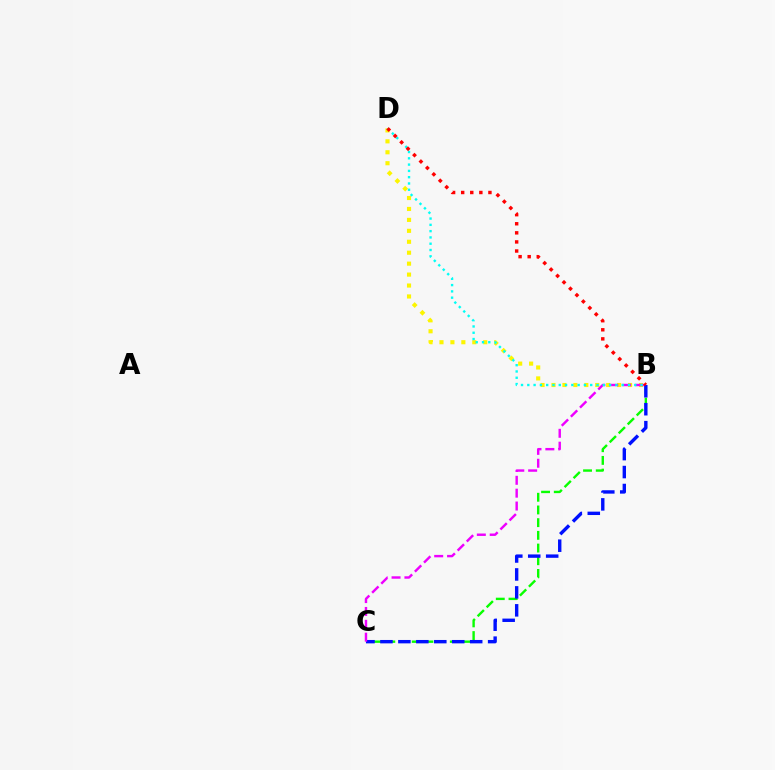{('B', 'C'): [{'color': '#08ff00', 'line_style': 'dashed', 'thickness': 1.72}, {'color': '#0010ff', 'line_style': 'dashed', 'thickness': 2.44}, {'color': '#ee00ff', 'line_style': 'dashed', 'thickness': 1.75}], ('B', 'D'): [{'color': '#fcf500', 'line_style': 'dotted', 'thickness': 2.97}, {'color': '#00fff6', 'line_style': 'dotted', 'thickness': 1.71}, {'color': '#ff0000', 'line_style': 'dotted', 'thickness': 2.47}]}